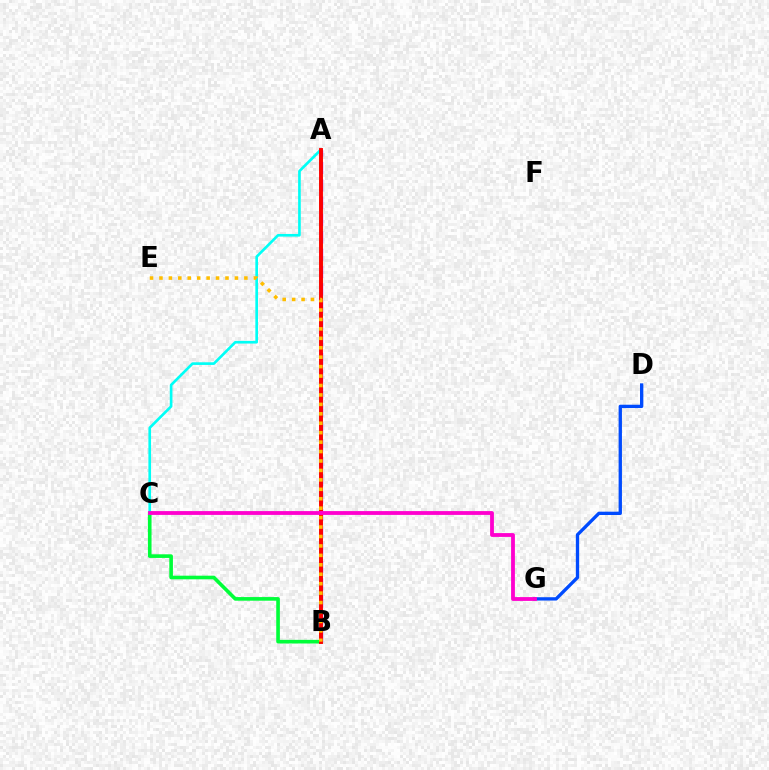{('A', 'B'): [{'color': '#84ff00', 'line_style': 'dashed', 'thickness': 2.66}, {'color': '#7200ff', 'line_style': 'dashed', 'thickness': 2.36}, {'color': '#ff0000', 'line_style': 'solid', 'thickness': 2.8}], ('D', 'G'): [{'color': '#004bff', 'line_style': 'solid', 'thickness': 2.39}], ('B', 'C'): [{'color': '#00ff39', 'line_style': 'solid', 'thickness': 2.61}], ('A', 'C'): [{'color': '#00fff6', 'line_style': 'solid', 'thickness': 1.91}], ('B', 'E'): [{'color': '#ffbd00', 'line_style': 'dotted', 'thickness': 2.56}], ('C', 'G'): [{'color': '#ff00cf', 'line_style': 'solid', 'thickness': 2.74}]}